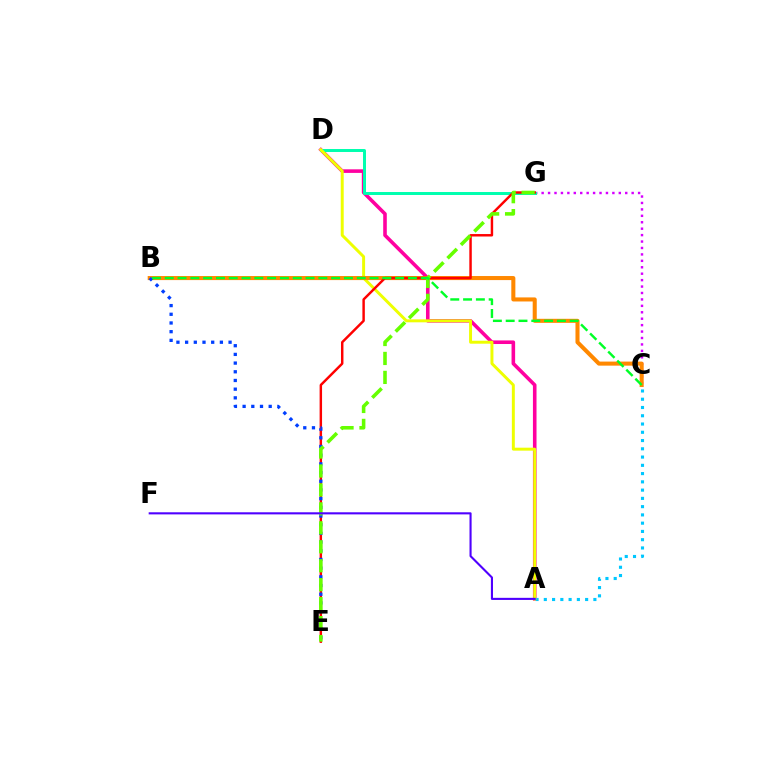{('A', 'D'): [{'color': '#ff00a0', 'line_style': 'solid', 'thickness': 2.58}, {'color': '#eeff00', 'line_style': 'solid', 'thickness': 2.13}], ('C', 'G'): [{'color': '#d600ff', 'line_style': 'dotted', 'thickness': 1.75}], ('A', 'C'): [{'color': '#00c7ff', 'line_style': 'dotted', 'thickness': 2.24}], ('D', 'G'): [{'color': '#00ffaf', 'line_style': 'solid', 'thickness': 2.14}], ('B', 'C'): [{'color': '#ff8800', 'line_style': 'solid', 'thickness': 2.92}, {'color': '#00ff27', 'line_style': 'dashed', 'thickness': 1.74}], ('E', 'G'): [{'color': '#ff0000', 'line_style': 'solid', 'thickness': 1.76}, {'color': '#66ff00', 'line_style': 'dashed', 'thickness': 2.57}], ('B', 'E'): [{'color': '#003fff', 'line_style': 'dotted', 'thickness': 2.36}], ('A', 'F'): [{'color': '#4f00ff', 'line_style': 'solid', 'thickness': 1.51}]}